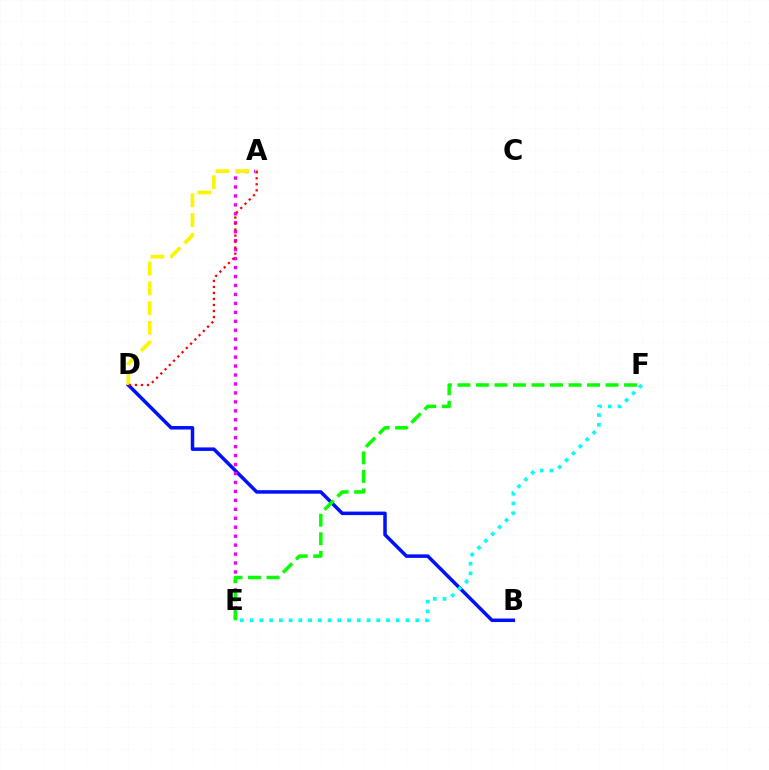{('B', 'D'): [{'color': '#0010ff', 'line_style': 'solid', 'thickness': 2.52}], ('A', 'E'): [{'color': '#ee00ff', 'line_style': 'dotted', 'thickness': 2.43}], ('A', 'D'): [{'color': '#fcf500', 'line_style': 'dashed', 'thickness': 2.68}, {'color': '#ff0000', 'line_style': 'dotted', 'thickness': 1.64}], ('E', 'F'): [{'color': '#00fff6', 'line_style': 'dotted', 'thickness': 2.65}, {'color': '#08ff00', 'line_style': 'dashed', 'thickness': 2.52}]}